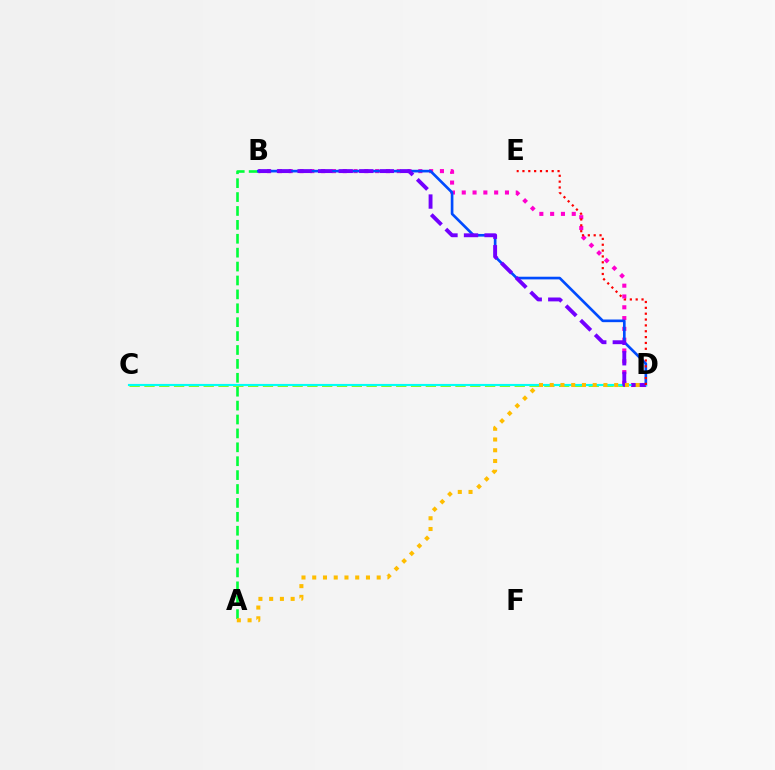{('B', 'D'): [{'color': '#ff00cf', 'line_style': 'dotted', 'thickness': 2.93}, {'color': '#004bff', 'line_style': 'solid', 'thickness': 1.92}, {'color': '#7200ff', 'line_style': 'dashed', 'thickness': 2.79}], ('A', 'B'): [{'color': '#00ff39', 'line_style': 'dashed', 'thickness': 1.89}], ('C', 'D'): [{'color': '#84ff00', 'line_style': 'dashed', 'thickness': 2.01}, {'color': '#00fff6', 'line_style': 'solid', 'thickness': 1.54}], ('A', 'D'): [{'color': '#ffbd00', 'line_style': 'dotted', 'thickness': 2.92}], ('D', 'E'): [{'color': '#ff0000', 'line_style': 'dotted', 'thickness': 1.59}]}